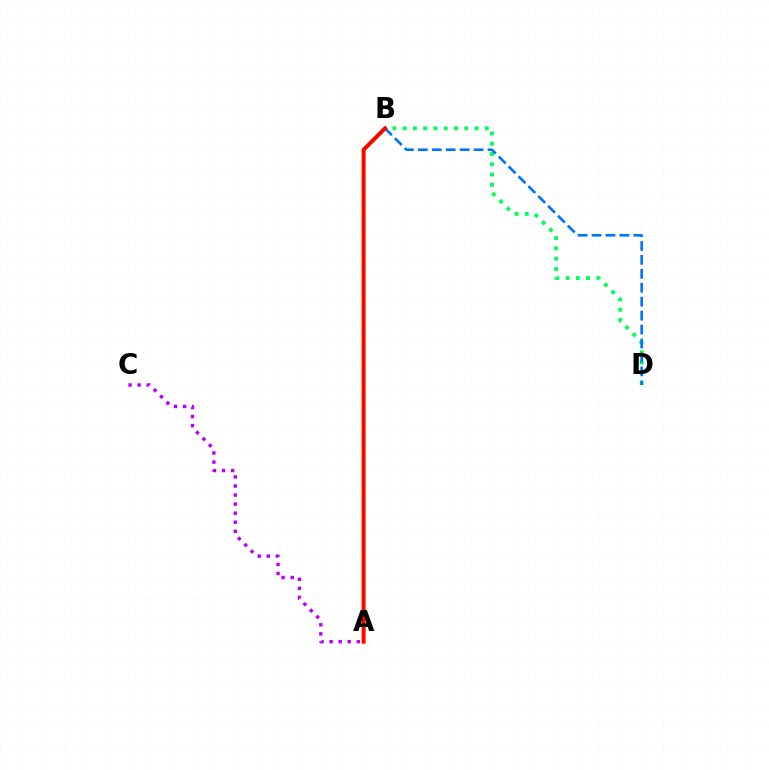{('A', 'B'): [{'color': '#d1ff00', 'line_style': 'solid', 'thickness': 2.82}, {'color': '#ff0000', 'line_style': 'solid', 'thickness': 2.78}], ('B', 'D'): [{'color': '#00ff5c', 'line_style': 'dotted', 'thickness': 2.79}, {'color': '#0074ff', 'line_style': 'dashed', 'thickness': 1.89}], ('A', 'C'): [{'color': '#b900ff', 'line_style': 'dotted', 'thickness': 2.46}]}